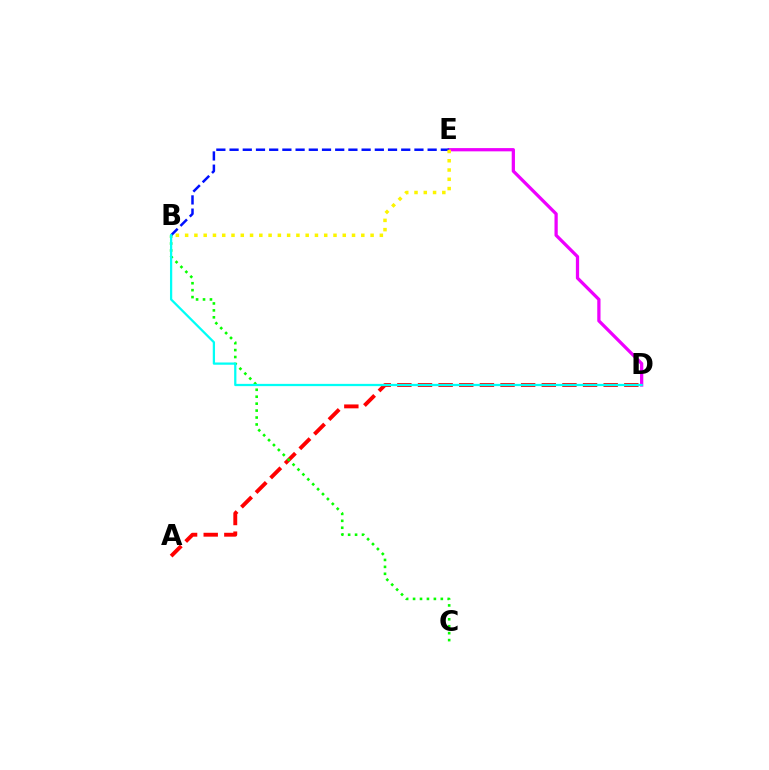{('D', 'E'): [{'color': '#ee00ff', 'line_style': 'solid', 'thickness': 2.34}], ('B', 'E'): [{'color': '#0010ff', 'line_style': 'dashed', 'thickness': 1.79}, {'color': '#fcf500', 'line_style': 'dotted', 'thickness': 2.52}], ('A', 'D'): [{'color': '#ff0000', 'line_style': 'dashed', 'thickness': 2.8}], ('B', 'C'): [{'color': '#08ff00', 'line_style': 'dotted', 'thickness': 1.88}], ('B', 'D'): [{'color': '#00fff6', 'line_style': 'solid', 'thickness': 1.63}]}